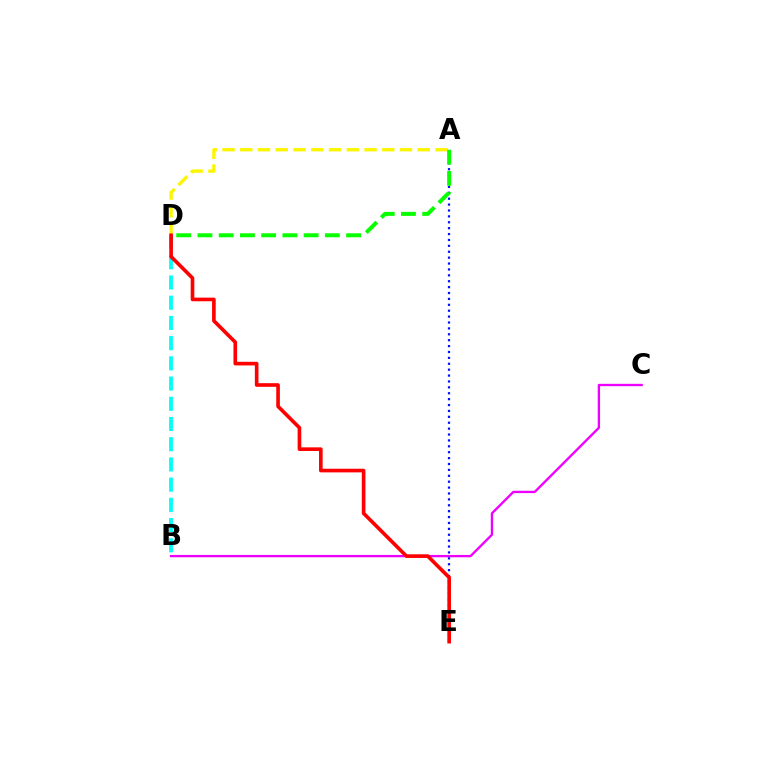{('B', 'D'): [{'color': '#00fff6', 'line_style': 'dashed', 'thickness': 2.75}], ('B', 'C'): [{'color': '#ee00ff', 'line_style': 'solid', 'thickness': 1.68}], ('A', 'E'): [{'color': '#0010ff', 'line_style': 'dotted', 'thickness': 1.6}], ('A', 'D'): [{'color': '#fcf500', 'line_style': 'dashed', 'thickness': 2.41}, {'color': '#08ff00', 'line_style': 'dashed', 'thickness': 2.88}], ('D', 'E'): [{'color': '#ff0000', 'line_style': 'solid', 'thickness': 2.62}]}